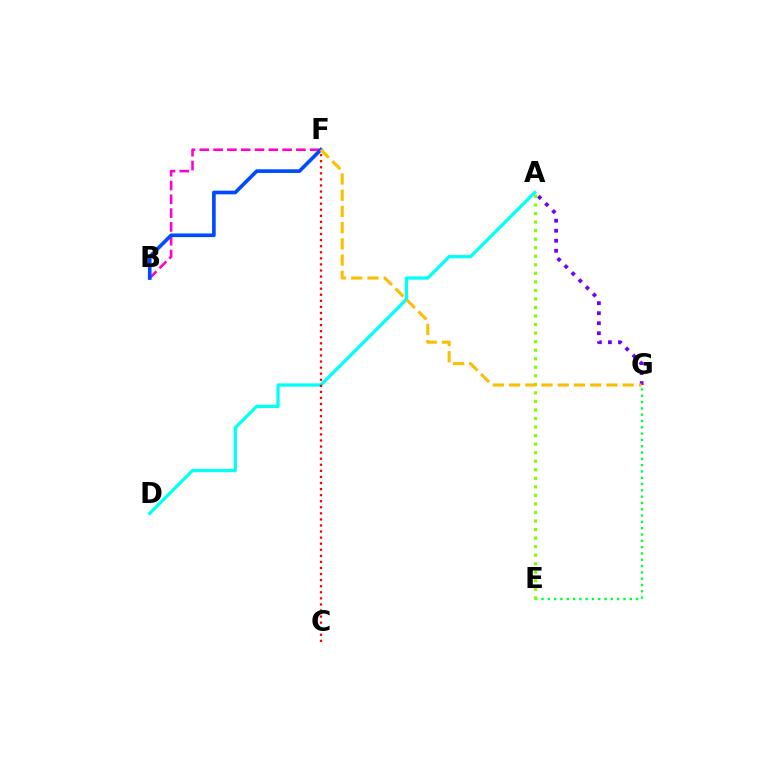{('A', 'D'): [{'color': '#00fff6', 'line_style': 'solid', 'thickness': 2.34}], ('B', 'F'): [{'color': '#ff00cf', 'line_style': 'dashed', 'thickness': 1.87}, {'color': '#004bff', 'line_style': 'solid', 'thickness': 2.63}], ('E', 'G'): [{'color': '#00ff39', 'line_style': 'dotted', 'thickness': 1.71}], ('A', 'G'): [{'color': '#7200ff', 'line_style': 'dotted', 'thickness': 2.72}], ('C', 'F'): [{'color': '#ff0000', 'line_style': 'dotted', 'thickness': 1.65}], ('A', 'E'): [{'color': '#84ff00', 'line_style': 'dotted', 'thickness': 2.32}], ('F', 'G'): [{'color': '#ffbd00', 'line_style': 'dashed', 'thickness': 2.2}]}